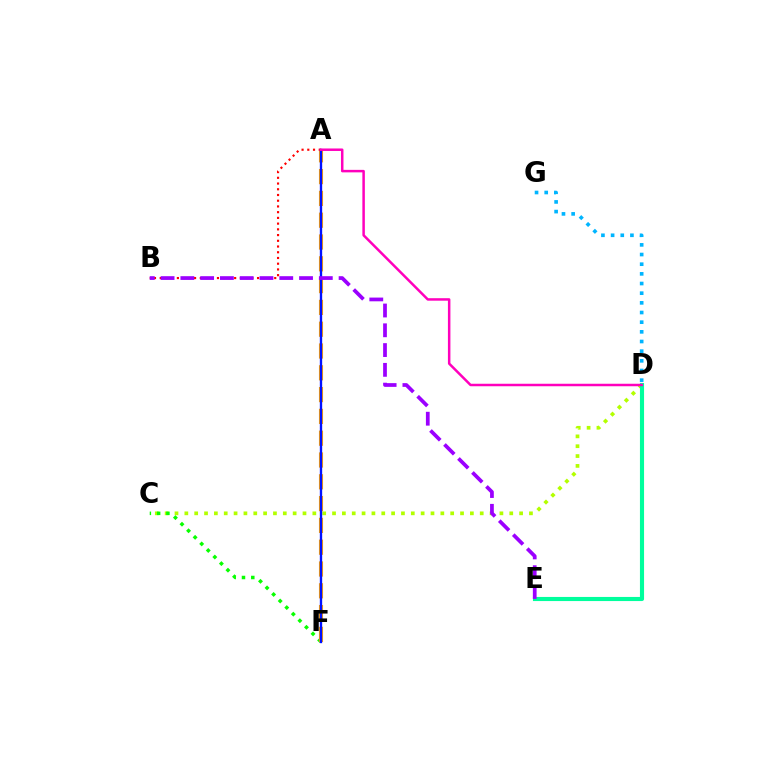{('C', 'D'): [{'color': '#b3ff00', 'line_style': 'dotted', 'thickness': 2.68}], ('C', 'F'): [{'color': '#08ff00', 'line_style': 'dotted', 'thickness': 2.52}], ('A', 'F'): [{'color': '#ffa500', 'line_style': 'dashed', 'thickness': 2.96}, {'color': '#0010ff', 'line_style': 'solid', 'thickness': 1.68}], ('D', 'E'): [{'color': '#00ff9d', 'line_style': 'solid', 'thickness': 2.96}], ('A', 'B'): [{'color': '#ff0000', 'line_style': 'dotted', 'thickness': 1.56}], ('B', 'E'): [{'color': '#9b00ff', 'line_style': 'dashed', 'thickness': 2.69}], ('A', 'D'): [{'color': '#ff00bd', 'line_style': 'solid', 'thickness': 1.8}], ('D', 'G'): [{'color': '#00b5ff', 'line_style': 'dotted', 'thickness': 2.63}]}